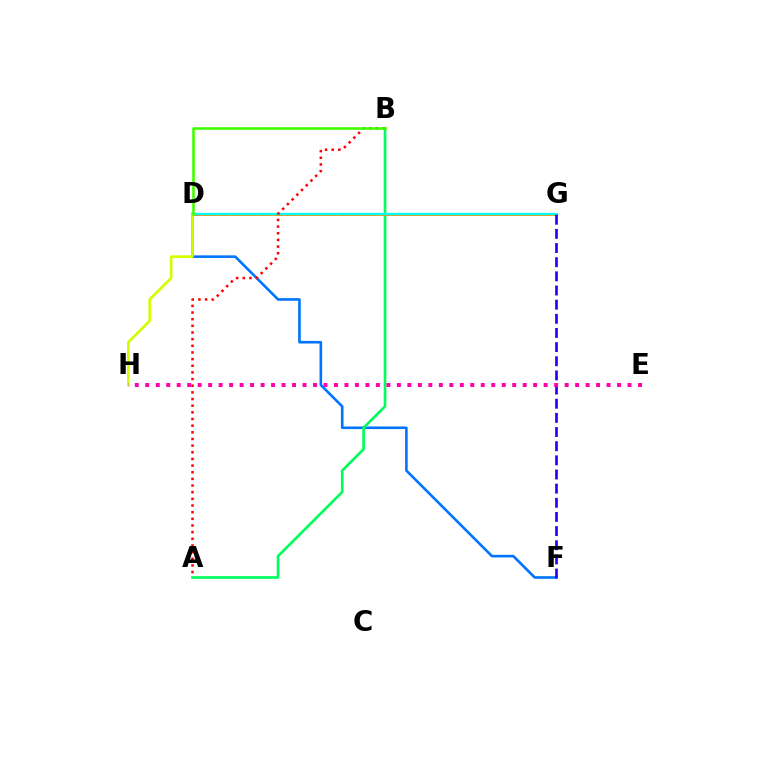{('D', 'G'): [{'color': '#b900ff', 'line_style': 'dashed', 'thickness': 1.82}, {'color': '#ff9400', 'line_style': 'solid', 'thickness': 2.05}, {'color': '#00fff6', 'line_style': 'solid', 'thickness': 1.66}], ('D', 'F'): [{'color': '#0074ff', 'line_style': 'solid', 'thickness': 1.88}], ('A', 'B'): [{'color': '#00ff5c', 'line_style': 'solid', 'thickness': 1.93}, {'color': '#ff0000', 'line_style': 'dotted', 'thickness': 1.81}], ('D', 'H'): [{'color': '#d1ff00', 'line_style': 'solid', 'thickness': 1.94}], ('F', 'G'): [{'color': '#2500ff', 'line_style': 'dashed', 'thickness': 1.92}], ('E', 'H'): [{'color': '#ff00ac', 'line_style': 'dotted', 'thickness': 2.85}], ('B', 'D'): [{'color': '#3dff00', 'line_style': 'solid', 'thickness': 1.86}]}